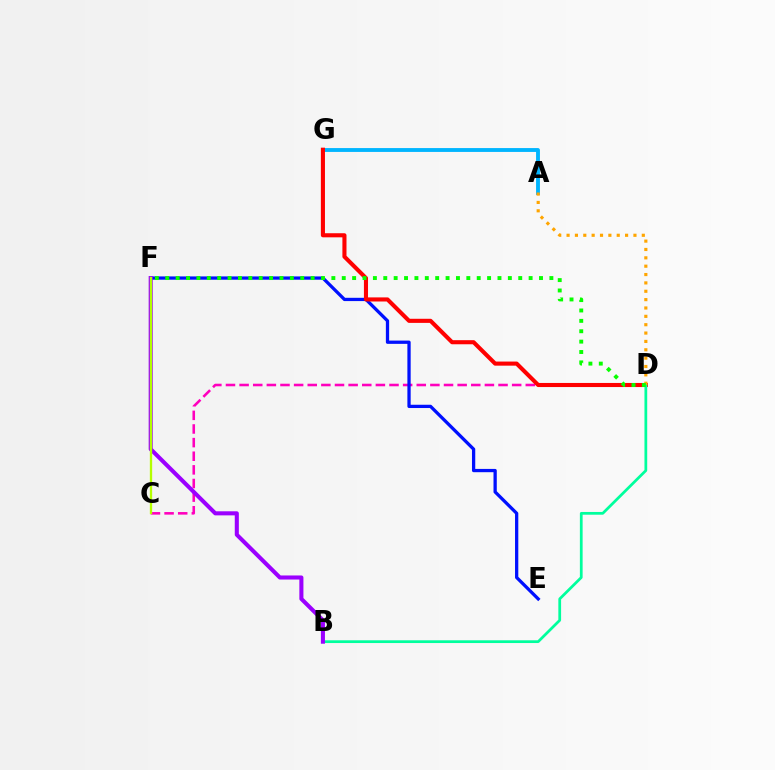{('C', 'D'): [{'color': '#ff00bd', 'line_style': 'dashed', 'thickness': 1.85}], ('E', 'F'): [{'color': '#0010ff', 'line_style': 'solid', 'thickness': 2.36}], ('A', 'G'): [{'color': '#00b5ff', 'line_style': 'solid', 'thickness': 2.78}], ('D', 'G'): [{'color': '#ff0000', 'line_style': 'solid', 'thickness': 2.95}], ('B', 'D'): [{'color': '#00ff9d', 'line_style': 'solid', 'thickness': 1.98}], ('B', 'F'): [{'color': '#9b00ff', 'line_style': 'solid', 'thickness': 2.93}], ('A', 'D'): [{'color': '#ffa500', 'line_style': 'dotted', 'thickness': 2.27}], ('C', 'F'): [{'color': '#b3ff00', 'line_style': 'solid', 'thickness': 1.66}], ('D', 'F'): [{'color': '#08ff00', 'line_style': 'dotted', 'thickness': 2.82}]}